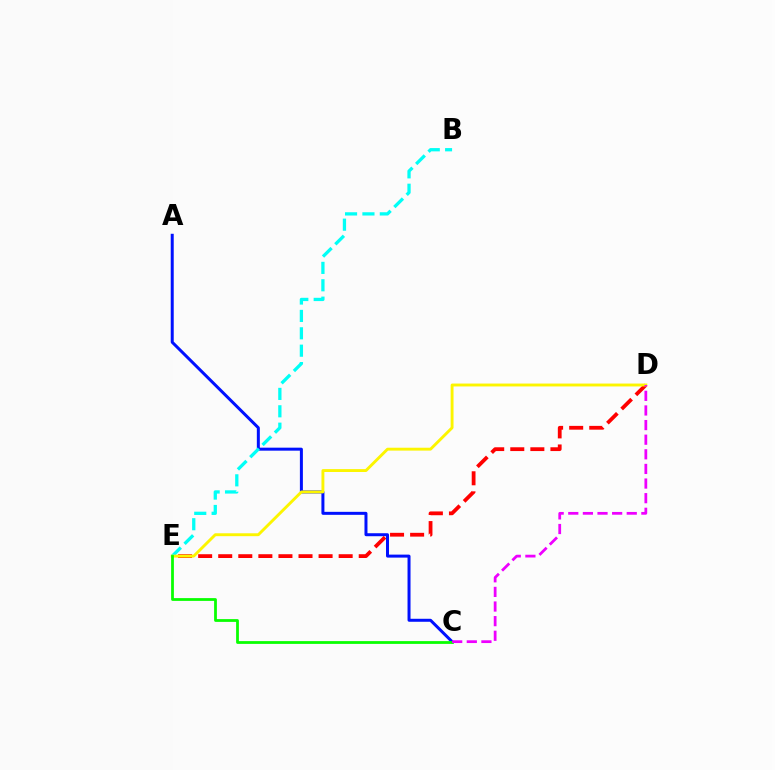{('A', 'C'): [{'color': '#0010ff', 'line_style': 'solid', 'thickness': 2.16}], ('D', 'E'): [{'color': '#ff0000', 'line_style': 'dashed', 'thickness': 2.73}, {'color': '#fcf500', 'line_style': 'solid', 'thickness': 2.08}], ('B', 'E'): [{'color': '#00fff6', 'line_style': 'dashed', 'thickness': 2.36}], ('C', 'E'): [{'color': '#08ff00', 'line_style': 'solid', 'thickness': 2.0}], ('C', 'D'): [{'color': '#ee00ff', 'line_style': 'dashed', 'thickness': 1.99}]}